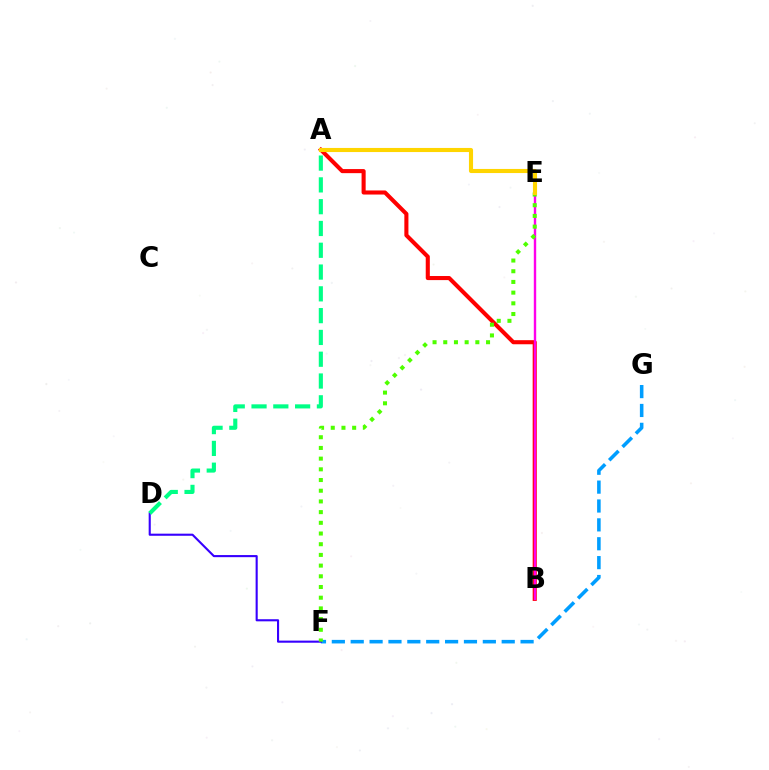{('A', 'B'): [{'color': '#ff0000', 'line_style': 'solid', 'thickness': 2.94}], ('F', 'G'): [{'color': '#009eff', 'line_style': 'dashed', 'thickness': 2.56}], ('B', 'E'): [{'color': '#ff00ed', 'line_style': 'solid', 'thickness': 1.72}], ('D', 'F'): [{'color': '#3700ff', 'line_style': 'solid', 'thickness': 1.52}], ('E', 'F'): [{'color': '#4fff00', 'line_style': 'dotted', 'thickness': 2.91}], ('A', 'D'): [{'color': '#00ff86', 'line_style': 'dashed', 'thickness': 2.96}], ('A', 'E'): [{'color': '#ffd500', 'line_style': 'solid', 'thickness': 2.95}]}